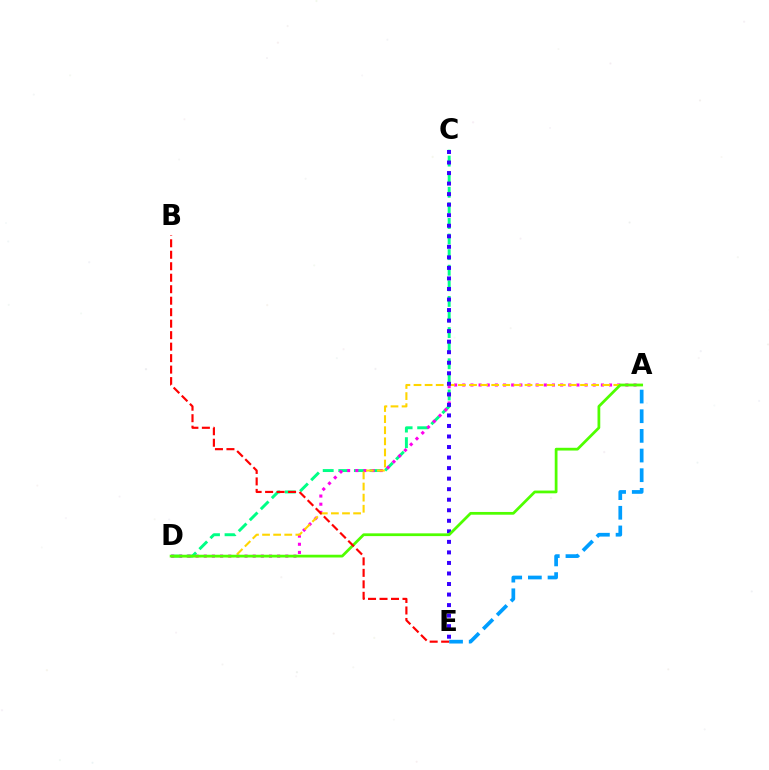{('A', 'E'): [{'color': '#009eff', 'line_style': 'dashed', 'thickness': 2.67}], ('C', 'D'): [{'color': '#00ff86', 'line_style': 'dashed', 'thickness': 2.12}], ('A', 'D'): [{'color': '#ff00ed', 'line_style': 'dotted', 'thickness': 2.22}, {'color': '#ffd500', 'line_style': 'dashed', 'thickness': 1.51}, {'color': '#4fff00', 'line_style': 'solid', 'thickness': 1.98}], ('C', 'E'): [{'color': '#3700ff', 'line_style': 'dotted', 'thickness': 2.86}], ('B', 'E'): [{'color': '#ff0000', 'line_style': 'dashed', 'thickness': 1.56}]}